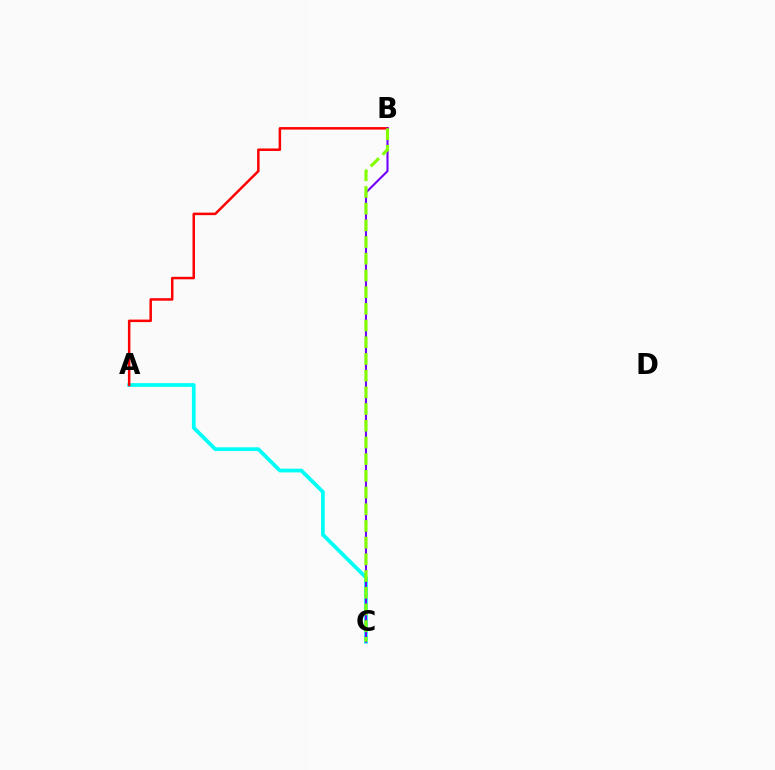{('A', 'C'): [{'color': '#00fff6', 'line_style': 'solid', 'thickness': 2.69}], ('A', 'B'): [{'color': '#ff0000', 'line_style': 'solid', 'thickness': 1.8}], ('B', 'C'): [{'color': '#7200ff', 'line_style': 'solid', 'thickness': 1.51}, {'color': '#84ff00', 'line_style': 'dashed', 'thickness': 2.27}]}